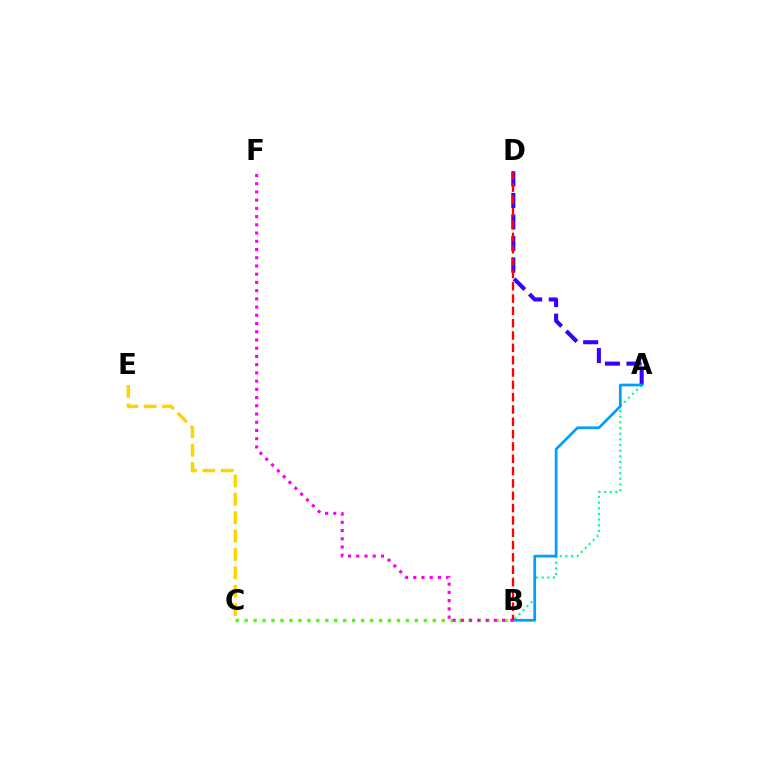{('A', 'D'): [{'color': '#3700ff', 'line_style': 'dashed', 'thickness': 2.93}], ('A', 'B'): [{'color': '#00ff86', 'line_style': 'dotted', 'thickness': 1.53}, {'color': '#009eff', 'line_style': 'solid', 'thickness': 1.95}], ('B', 'C'): [{'color': '#4fff00', 'line_style': 'dotted', 'thickness': 2.43}], ('B', 'F'): [{'color': '#ff00ed', 'line_style': 'dotted', 'thickness': 2.23}], ('B', 'D'): [{'color': '#ff0000', 'line_style': 'dashed', 'thickness': 1.67}], ('C', 'E'): [{'color': '#ffd500', 'line_style': 'dashed', 'thickness': 2.5}]}